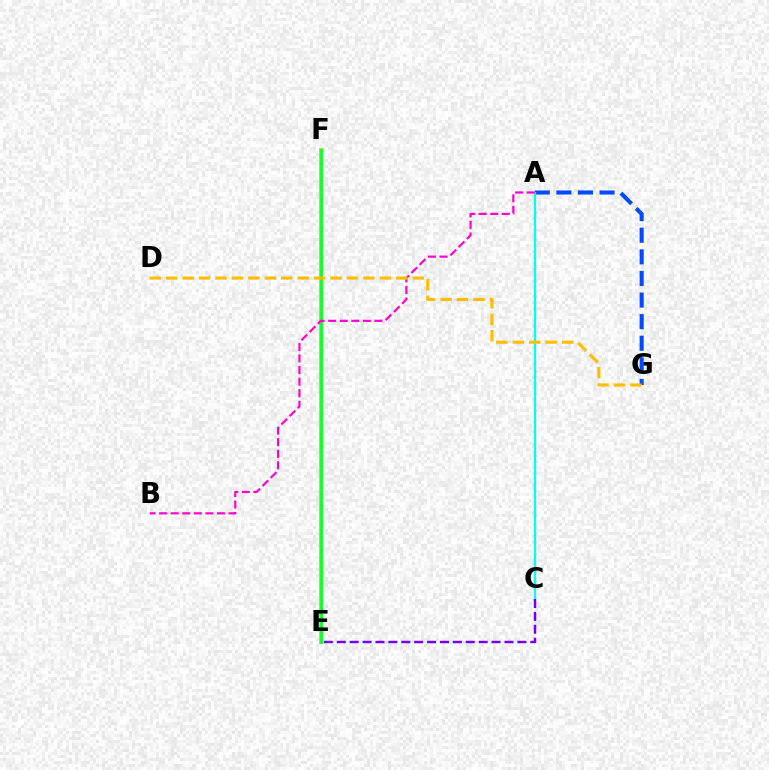{('E', 'F'): [{'color': '#84ff00', 'line_style': 'solid', 'thickness': 2.88}, {'color': '#00ff39', 'line_style': 'solid', 'thickness': 1.86}], ('A', 'G'): [{'color': '#004bff', 'line_style': 'dashed', 'thickness': 2.93}], ('A', 'C'): [{'color': '#ff0000', 'line_style': 'dotted', 'thickness': 1.54}, {'color': '#00fff6', 'line_style': 'solid', 'thickness': 1.63}], ('A', 'B'): [{'color': '#ff00cf', 'line_style': 'dashed', 'thickness': 1.57}], ('D', 'G'): [{'color': '#ffbd00', 'line_style': 'dashed', 'thickness': 2.23}], ('C', 'E'): [{'color': '#7200ff', 'line_style': 'dashed', 'thickness': 1.75}]}